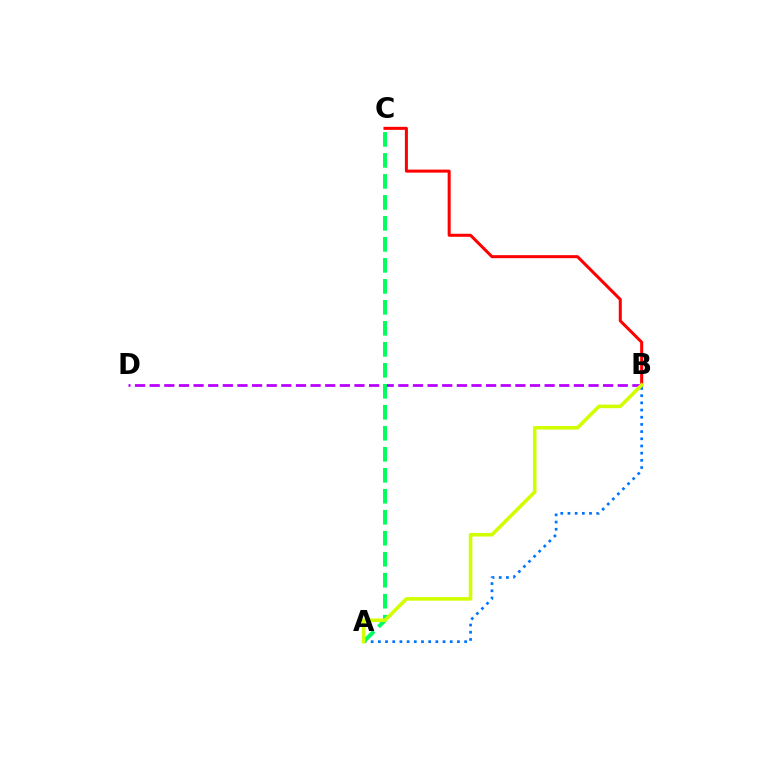{('A', 'B'): [{'color': '#0074ff', 'line_style': 'dotted', 'thickness': 1.95}, {'color': '#d1ff00', 'line_style': 'solid', 'thickness': 2.56}], ('B', 'D'): [{'color': '#b900ff', 'line_style': 'dashed', 'thickness': 1.99}], ('A', 'C'): [{'color': '#00ff5c', 'line_style': 'dashed', 'thickness': 2.85}], ('B', 'C'): [{'color': '#ff0000', 'line_style': 'solid', 'thickness': 2.18}]}